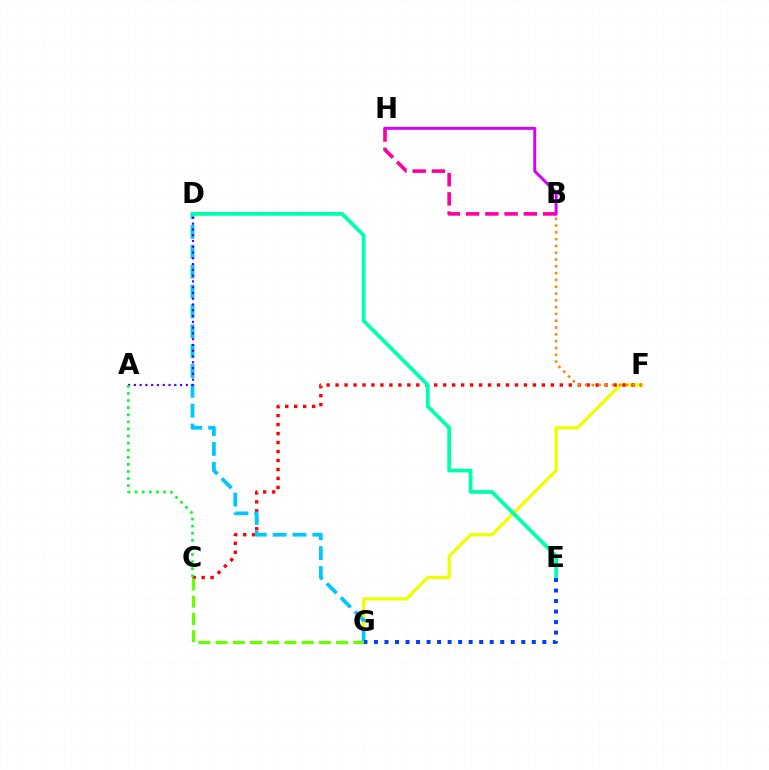{('F', 'G'): [{'color': '#eeff00', 'line_style': 'solid', 'thickness': 2.35}], ('C', 'F'): [{'color': '#ff0000', 'line_style': 'dotted', 'thickness': 2.44}], ('B', 'H'): [{'color': '#ff00a0', 'line_style': 'dashed', 'thickness': 2.61}, {'color': '#d600ff', 'line_style': 'solid', 'thickness': 2.12}], ('D', 'G'): [{'color': '#00c7ff', 'line_style': 'dashed', 'thickness': 2.7}], ('D', 'E'): [{'color': '#00ffaf', 'line_style': 'solid', 'thickness': 2.72}], ('C', 'G'): [{'color': '#66ff00', 'line_style': 'dashed', 'thickness': 2.34}], ('A', 'D'): [{'color': '#4f00ff', 'line_style': 'dotted', 'thickness': 1.57}], ('E', 'G'): [{'color': '#003fff', 'line_style': 'dotted', 'thickness': 2.86}], ('A', 'C'): [{'color': '#00ff27', 'line_style': 'dotted', 'thickness': 1.93}], ('B', 'F'): [{'color': '#ff8800', 'line_style': 'dotted', 'thickness': 1.85}]}